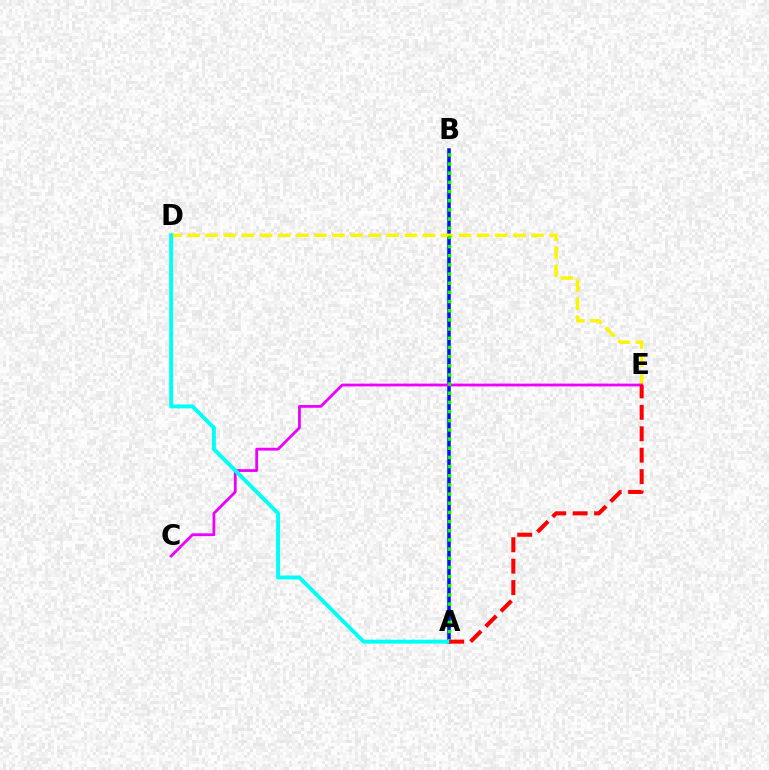{('A', 'B'): [{'color': '#0010ff', 'line_style': 'solid', 'thickness': 2.54}, {'color': '#08ff00', 'line_style': 'dotted', 'thickness': 2.49}], ('D', 'E'): [{'color': '#fcf500', 'line_style': 'dashed', 'thickness': 2.46}], ('C', 'E'): [{'color': '#ee00ff', 'line_style': 'solid', 'thickness': 2.01}], ('A', 'D'): [{'color': '#00fff6', 'line_style': 'solid', 'thickness': 2.81}], ('A', 'E'): [{'color': '#ff0000', 'line_style': 'dashed', 'thickness': 2.91}]}